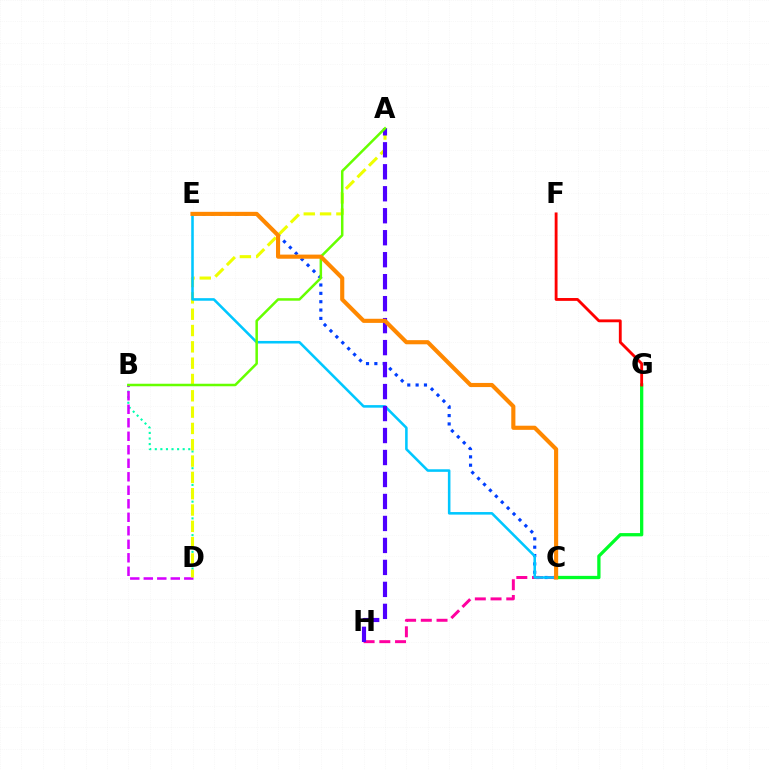{('C', 'E'): [{'color': '#003fff', 'line_style': 'dotted', 'thickness': 2.27}, {'color': '#00c7ff', 'line_style': 'solid', 'thickness': 1.84}, {'color': '#ff8800', 'line_style': 'solid', 'thickness': 2.97}], ('C', 'G'): [{'color': '#00ff27', 'line_style': 'solid', 'thickness': 2.36}], ('C', 'H'): [{'color': '#ff00a0', 'line_style': 'dashed', 'thickness': 2.14}], ('B', 'D'): [{'color': '#00ffaf', 'line_style': 'dotted', 'thickness': 1.51}, {'color': '#d600ff', 'line_style': 'dashed', 'thickness': 1.83}], ('A', 'D'): [{'color': '#eeff00', 'line_style': 'dashed', 'thickness': 2.22}], ('A', 'H'): [{'color': '#4f00ff', 'line_style': 'dashed', 'thickness': 2.99}], ('A', 'B'): [{'color': '#66ff00', 'line_style': 'solid', 'thickness': 1.81}], ('F', 'G'): [{'color': '#ff0000', 'line_style': 'solid', 'thickness': 2.05}]}